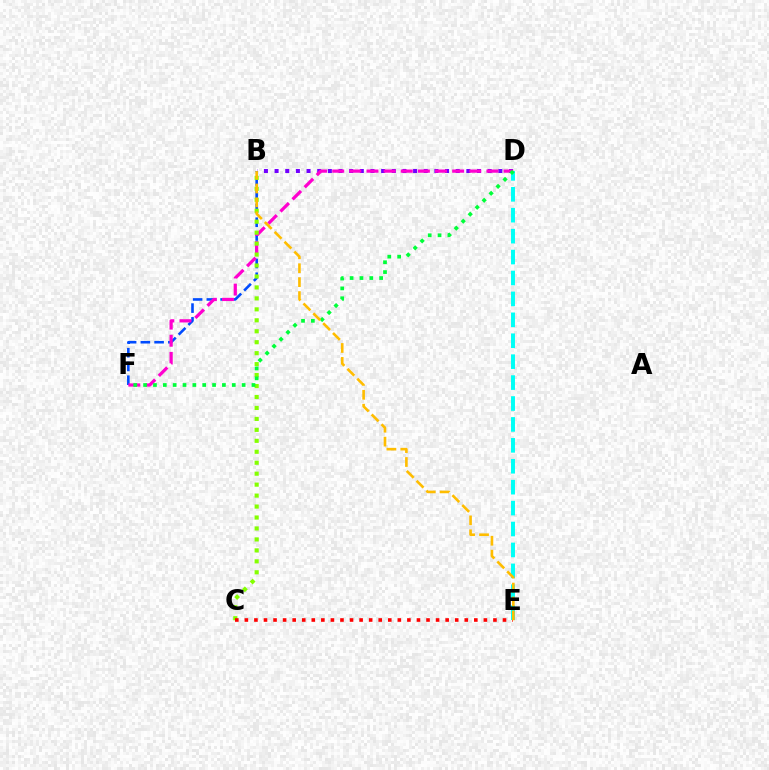{('D', 'E'): [{'color': '#00fff6', 'line_style': 'dashed', 'thickness': 2.84}], ('B', 'D'): [{'color': '#7200ff', 'line_style': 'dotted', 'thickness': 2.89}], ('B', 'F'): [{'color': '#004bff', 'line_style': 'dashed', 'thickness': 1.87}], ('D', 'F'): [{'color': '#ff00cf', 'line_style': 'dashed', 'thickness': 2.33}, {'color': '#00ff39', 'line_style': 'dotted', 'thickness': 2.68}], ('B', 'C'): [{'color': '#84ff00', 'line_style': 'dotted', 'thickness': 2.98}], ('C', 'E'): [{'color': '#ff0000', 'line_style': 'dotted', 'thickness': 2.6}], ('B', 'E'): [{'color': '#ffbd00', 'line_style': 'dashed', 'thickness': 1.89}]}